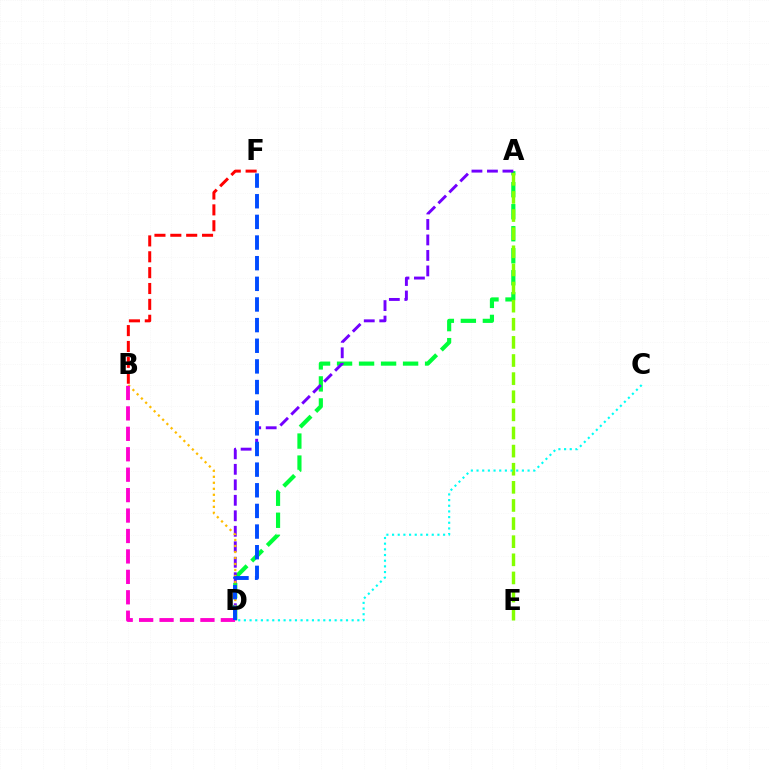{('A', 'D'): [{'color': '#00ff39', 'line_style': 'dashed', 'thickness': 2.99}, {'color': '#7200ff', 'line_style': 'dashed', 'thickness': 2.1}], ('B', 'D'): [{'color': '#ffbd00', 'line_style': 'dotted', 'thickness': 1.63}, {'color': '#ff00cf', 'line_style': 'dashed', 'thickness': 2.78}], ('D', 'F'): [{'color': '#004bff', 'line_style': 'dashed', 'thickness': 2.8}], ('A', 'E'): [{'color': '#84ff00', 'line_style': 'dashed', 'thickness': 2.46}], ('B', 'F'): [{'color': '#ff0000', 'line_style': 'dashed', 'thickness': 2.16}], ('C', 'D'): [{'color': '#00fff6', 'line_style': 'dotted', 'thickness': 1.54}]}